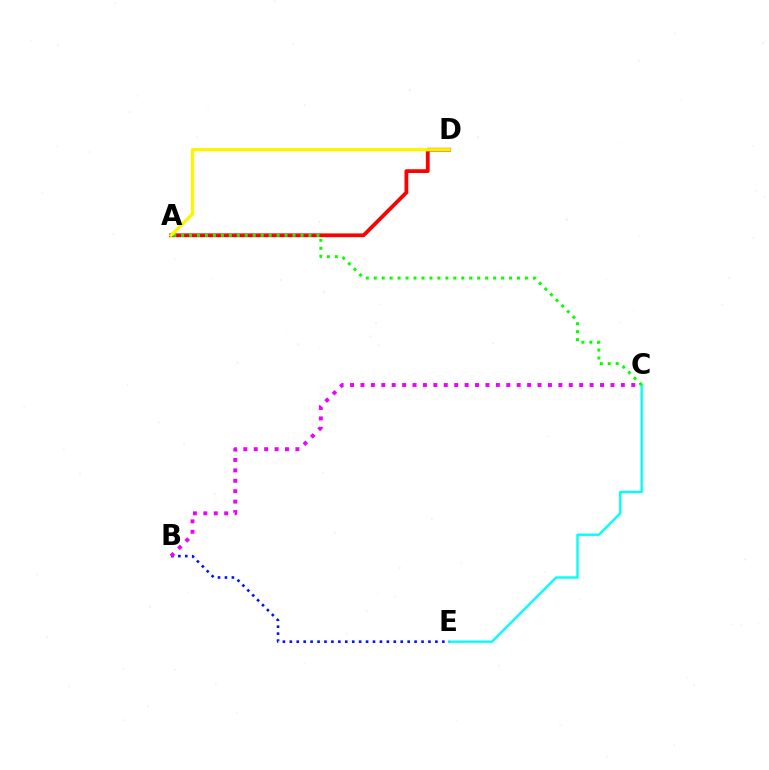{('C', 'E'): [{'color': '#00fff6', 'line_style': 'solid', 'thickness': 1.71}], ('A', 'D'): [{'color': '#ff0000', 'line_style': 'solid', 'thickness': 2.72}, {'color': '#fcf500', 'line_style': 'solid', 'thickness': 2.37}], ('B', 'E'): [{'color': '#0010ff', 'line_style': 'dotted', 'thickness': 1.88}], ('A', 'C'): [{'color': '#08ff00', 'line_style': 'dotted', 'thickness': 2.16}], ('B', 'C'): [{'color': '#ee00ff', 'line_style': 'dotted', 'thickness': 2.83}]}